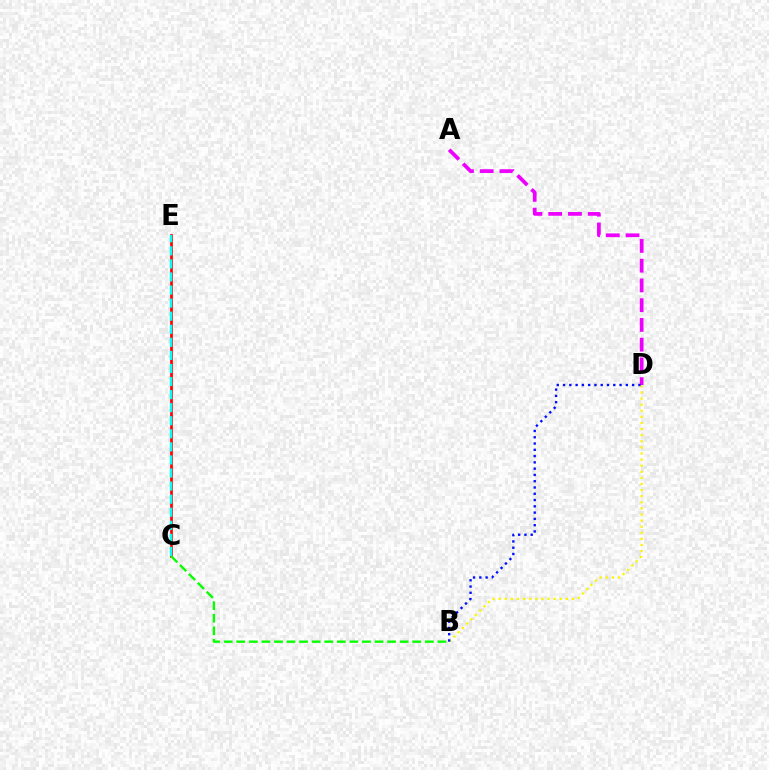{('C', 'E'): [{'color': '#ff0000', 'line_style': 'solid', 'thickness': 1.95}, {'color': '#00fff6', 'line_style': 'dashed', 'thickness': 1.78}], ('B', 'C'): [{'color': '#08ff00', 'line_style': 'dashed', 'thickness': 1.71}], ('A', 'D'): [{'color': '#ee00ff', 'line_style': 'dashed', 'thickness': 2.68}], ('B', 'D'): [{'color': '#fcf500', 'line_style': 'dotted', 'thickness': 1.66}, {'color': '#0010ff', 'line_style': 'dotted', 'thickness': 1.71}]}